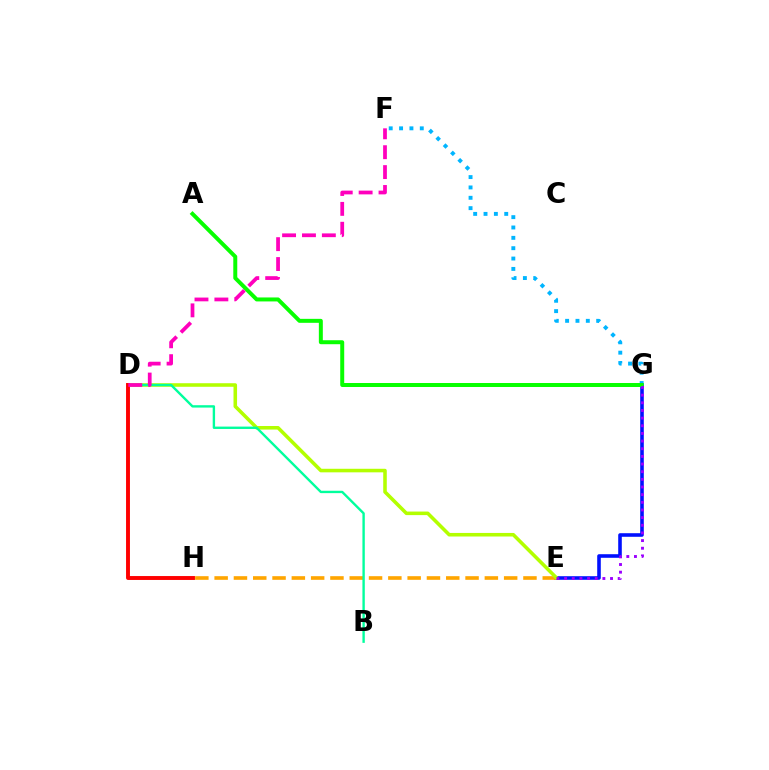{('E', 'G'): [{'color': '#0010ff', 'line_style': 'solid', 'thickness': 2.58}, {'color': '#9b00ff', 'line_style': 'dotted', 'thickness': 2.08}], ('F', 'G'): [{'color': '#00b5ff', 'line_style': 'dotted', 'thickness': 2.81}], ('E', 'H'): [{'color': '#ffa500', 'line_style': 'dashed', 'thickness': 2.62}], ('D', 'E'): [{'color': '#b3ff00', 'line_style': 'solid', 'thickness': 2.56}], ('B', 'D'): [{'color': '#00ff9d', 'line_style': 'solid', 'thickness': 1.71}], ('A', 'G'): [{'color': '#08ff00', 'line_style': 'solid', 'thickness': 2.86}], ('D', 'H'): [{'color': '#ff0000', 'line_style': 'solid', 'thickness': 2.81}], ('D', 'F'): [{'color': '#ff00bd', 'line_style': 'dashed', 'thickness': 2.7}]}